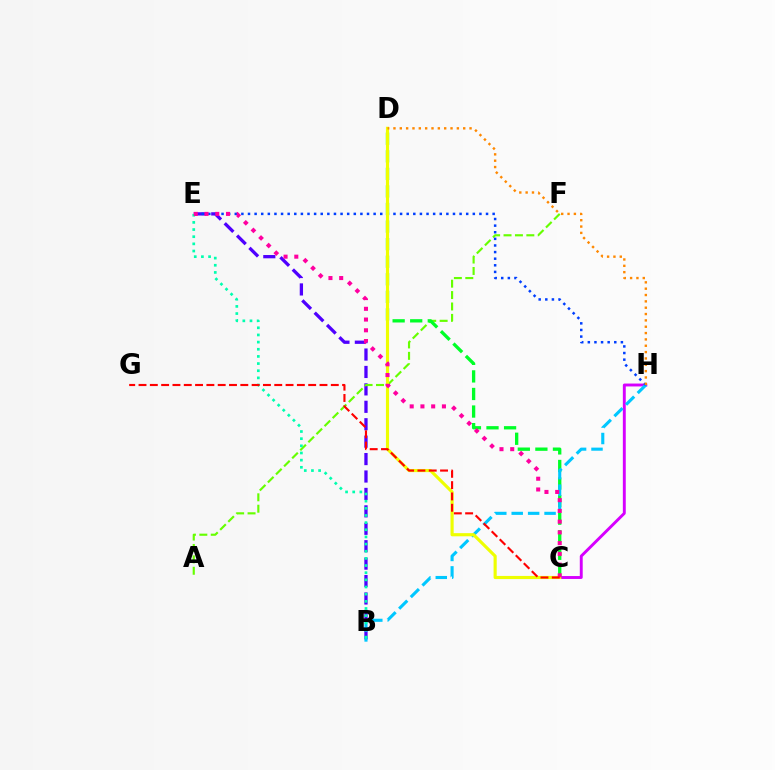{('C', 'H'): [{'color': '#d600ff', 'line_style': 'solid', 'thickness': 2.09}], ('B', 'E'): [{'color': '#4f00ff', 'line_style': 'dashed', 'thickness': 2.37}, {'color': '#00ffaf', 'line_style': 'dotted', 'thickness': 1.94}], ('A', 'F'): [{'color': '#66ff00', 'line_style': 'dashed', 'thickness': 1.55}], ('C', 'D'): [{'color': '#00ff27', 'line_style': 'dashed', 'thickness': 2.39}, {'color': '#eeff00', 'line_style': 'solid', 'thickness': 2.26}], ('B', 'H'): [{'color': '#00c7ff', 'line_style': 'dashed', 'thickness': 2.23}], ('E', 'H'): [{'color': '#003fff', 'line_style': 'dotted', 'thickness': 1.8}], ('D', 'H'): [{'color': '#ff8800', 'line_style': 'dotted', 'thickness': 1.72}], ('C', 'E'): [{'color': '#ff00a0', 'line_style': 'dotted', 'thickness': 2.92}], ('C', 'G'): [{'color': '#ff0000', 'line_style': 'dashed', 'thickness': 1.54}]}